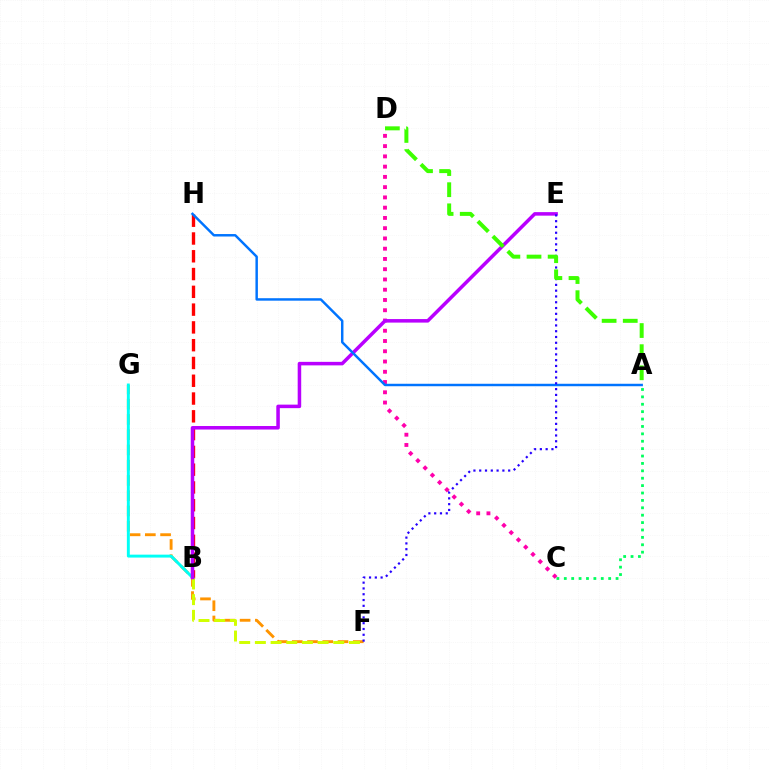{('C', 'D'): [{'color': '#ff00ac', 'line_style': 'dotted', 'thickness': 2.79}], ('B', 'H'): [{'color': '#ff0000', 'line_style': 'dashed', 'thickness': 2.42}], ('F', 'G'): [{'color': '#ff9400', 'line_style': 'dashed', 'thickness': 2.07}], ('B', 'G'): [{'color': '#00fff6', 'line_style': 'solid', 'thickness': 2.1}], ('B', 'F'): [{'color': '#d1ff00', 'line_style': 'dashed', 'thickness': 2.13}], ('B', 'E'): [{'color': '#b900ff', 'line_style': 'solid', 'thickness': 2.54}], ('A', 'C'): [{'color': '#00ff5c', 'line_style': 'dotted', 'thickness': 2.01}], ('A', 'H'): [{'color': '#0074ff', 'line_style': 'solid', 'thickness': 1.77}], ('E', 'F'): [{'color': '#2500ff', 'line_style': 'dotted', 'thickness': 1.57}], ('A', 'D'): [{'color': '#3dff00', 'line_style': 'dashed', 'thickness': 2.87}]}